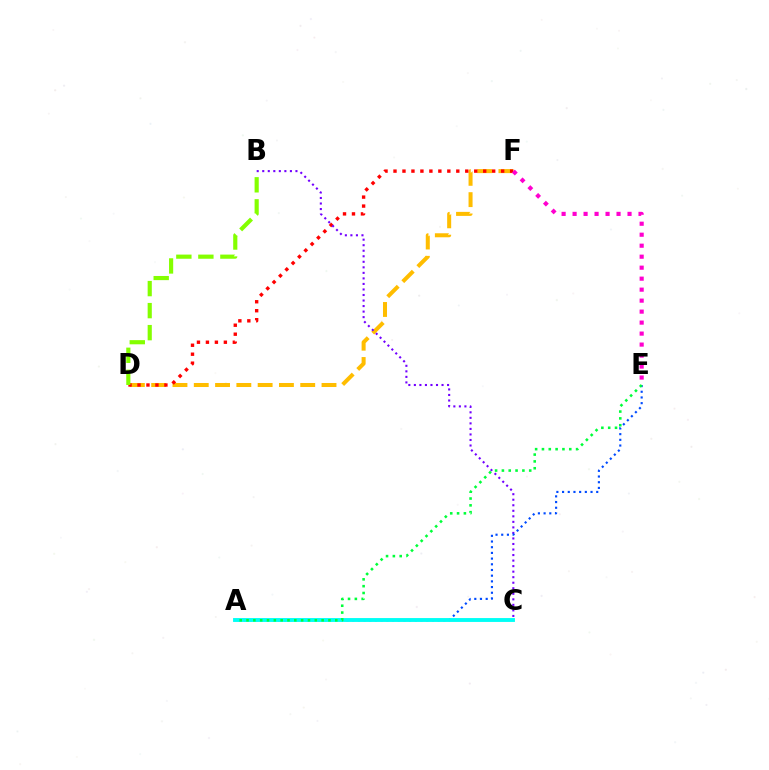{('D', 'F'): [{'color': '#ffbd00', 'line_style': 'dashed', 'thickness': 2.89}, {'color': '#ff0000', 'line_style': 'dotted', 'thickness': 2.44}], ('B', 'C'): [{'color': '#7200ff', 'line_style': 'dotted', 'thickness': 1.5}], ('A', 'E'): [{'color': '#004bff', 'line_style': 'dotted', 'thickness': 1.55}, {'color': '#00ff39', 'line_style': 'dotted', 'thickness': 1.85}], ('A', 'C'): [{'color': '#00fff6', 'line_style': 'solid', 'thickness': 2.79}], ('E', 'F'): [{'color': '#ff00cf', 'line_style': 'dotted', 'thickness': 2.99}], ('B', 'D'): [{'color': '#84ff00', 'line_style': 'dashed', 'thickness': 2.99}]}